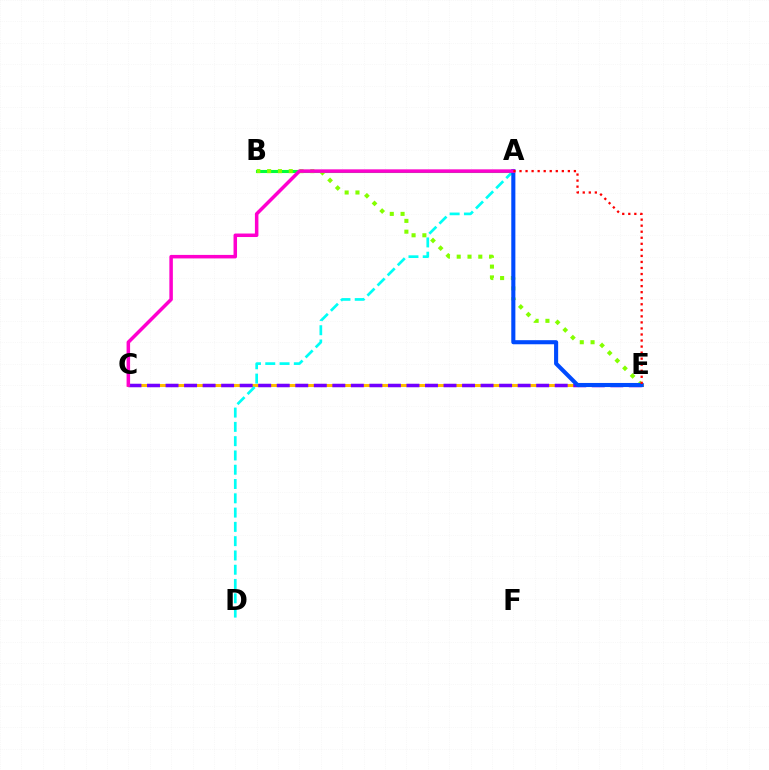{('C', 'E'): [{'color': '#ffbd00', 'line_style': 'solid', 'thickness': 2.19}, {'color': '#7200ff', 'line_style': 'dashed', 'thickness': 2.52}], ('A', 'D'): [{'color': '#00fff6', 'line_style': 'dashed', 'thickness': 1.94}], ('A', 'B'): [{'color': '#00ff39', 'line_style': 'solid', 'thickness': 2.22}], ('B', 'E'): [{'color': '#84ff00', 'line_style': 'dotted', 'thickness': 2.93}], ('A', 'E'): [{'color': '#004bff', 'line_style': 'solid', 'thickness': 2.94}, {'color': '#ff0000', 'line_style': 'dotted', 'thickness': 1.64}], ('A', 'C'): [{'color': '#ff00cf', 'line_style': 'solid', 'thickness': 2.53}]}